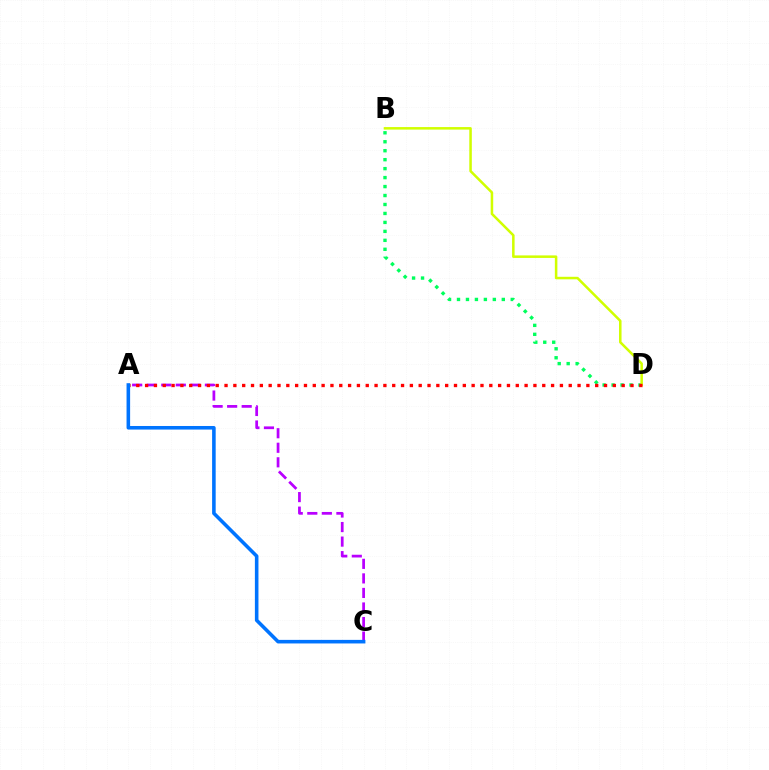{('B', 'D'): [{'color': '#00ff5c', 'line_style': 'dotted', 'thickness': 2.43}, {'color': '#d1ff00', 'line_style': 'solid', 'thickness': 1.82}], ('A', 'C'): [{'color': '#b900ff', 'line_style': 'dashed', 'thickness': 1.98}, {'color': '#0074ff', 'line_style': 'solid', 'thickness': 2.57}], ('A', 'D'): [{'color': '#ff0000', 'line_style': 'dotted', 'thickness': 2.4}]}